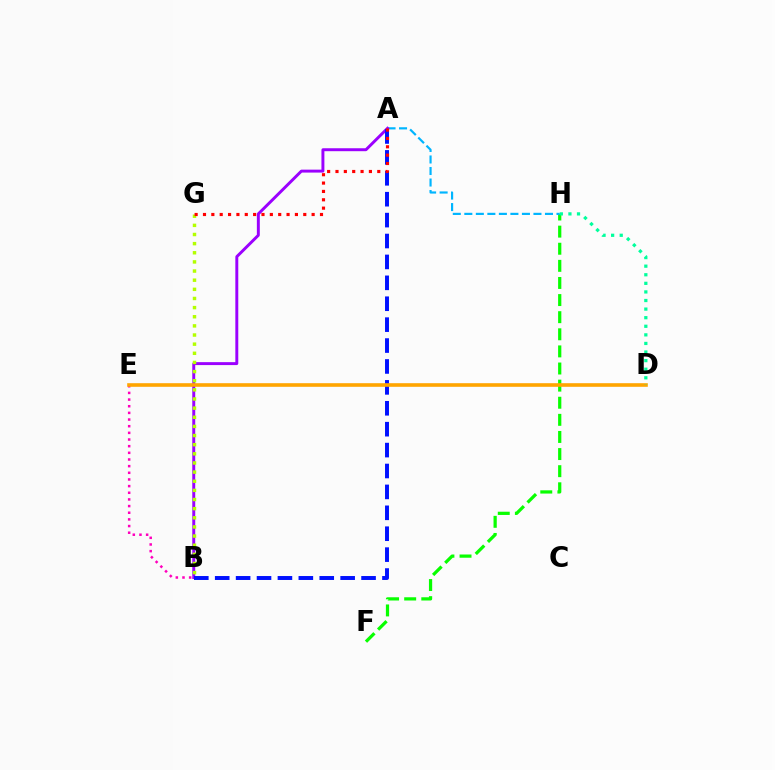{('F', 'H'): [{'color': '#08ff00', 'line_style': 'dashed', 'thickness': 2.32}], ('B', 'E'): [{'color': '#ff00bd', 'line_style': 'dotted', 'thickness': 1.81}], ('A', 'H'): [{'color': '#00b5ff', 'line_style': 'dashed', 'thickness': 1.57}], ('A', 'B'): [{'color': '#9b00ff', 'line_style': 'solid', 'thickness': 2.12}, {'color': '#0010ff', 'line_style': 'dashed', 'thickness': 2.84}], ('B', 'G'): [{'color': '#b3ff00', 'line_style': 'dotted', 'thickness': 2.48}], ('D', 'E'): [{'color': '#ffa500', 'line_style': 'solid', 'thickness': 2.6}], ('D', 'H'): [{'color': '#00ff9d', 'line_style': 'dotted', 'thickness': 2.33}], ('A', 'G'): [{'color': '#ff0000', 'line_style': 'dotted', 'thickness': 2.27}]}